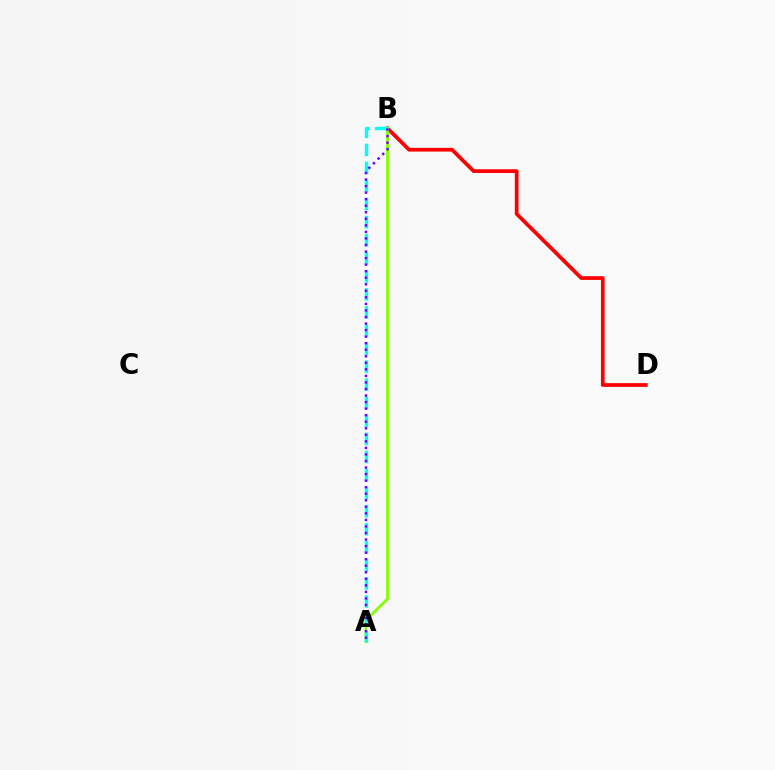{('B', 'D'): [{'color': '#ff0000', 'line_style': 'solid', 'thickness': 2.69}], ('A', 'B'): [{'color': '#84ff00', 'line_style': 'solid', 'thickness': 2.03}, {'color': '#00fff6', 'line_style': 'dashed', 'thickness': 2.45}, {'color': '#7200ff', 'line_style': 'dotted', 'thickness': 1.78}]}